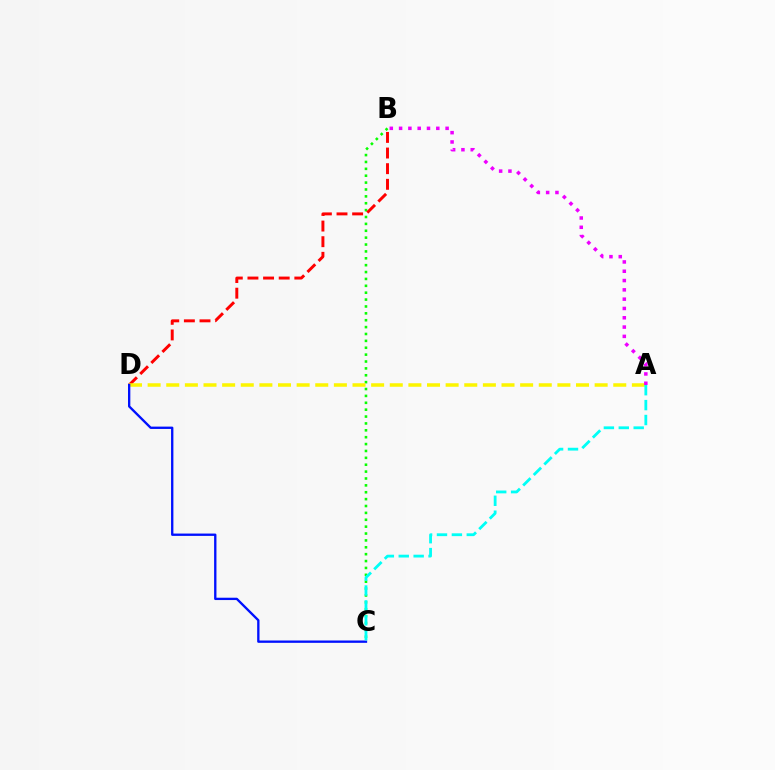{('B', 'C'): [{'color': '#08ff00', 'line_style': 'dotted', 'thickness': 1.87}], ('B', 'D'): [{'color': '#ff0000', 'line_style': 'dashed', 'thickness': 2.12}], ('A', 'D'): [{'color': '#fcf500', 'line_style': 'dashed', 'thickness': 2.53}], ('A', 'B'): [{'color': '#ee00ff', 'line_style': 'dotted', 'thickness': 2.53}], ('C', 'D'): [{'color': '#0010ff', 'line_style': 'solid', 'thickness': 1.68}], ('A', 'C'): [{'color': '#00fff6', 'line_style': 'dashed', 'thickness': 2.02}]}